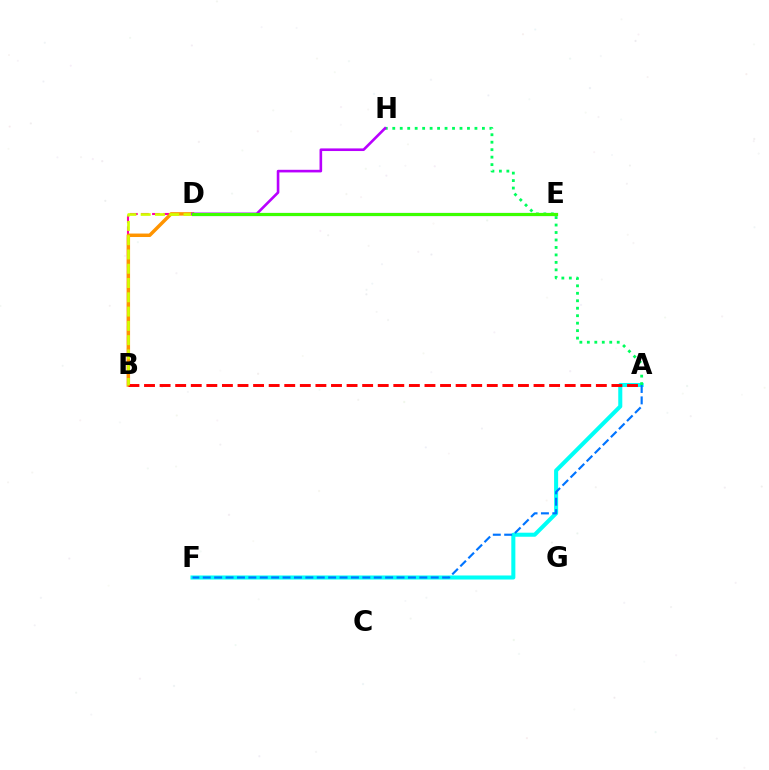{('A', 'F'): [{'color': '#00fff6', 'line_style': 'solid', 'thickness': 2.92}, {'color': '#0074ff', 'line_style': 'dashed', 'thickness': 1.55}], ('B', 'D'): [{'color': '#ff00ac', 'line_style': 'dashed', 'thickness': 1.5}, {'color': '#ff9400', 'line_style': 'solid', 'thickness': 2.5}, {'color': '#d1ff00', 'line_style': 'dashed', 'thickness': 1.94}], ('A', 'B'): [{'color': '#ff0000', 'line_style': 'dashed', 'thickness': 2.12}], ('D', 'E'): [{'color': '#2500ff', 'line_style': 'solid', 'thickness': 2.21}, {'color': '#3dff00', 'line_style': 'solid', 'thickness': 2.25}], ('A', 'H'): [{'color': '#00ff5c', 'line_style': 'dotted', 'thickness': 2.03}], ('D', 'H'): [{'color': '#b900ff', 'line_style': 'solid', 'thickness': 1.89}]}